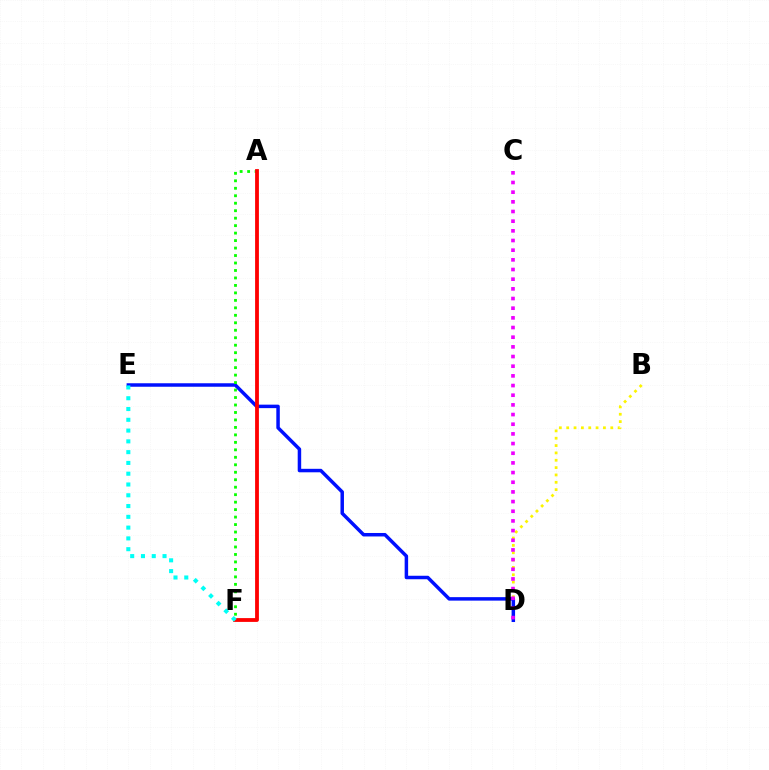{('B', 'D'): [{'color': '#fcf500', 'line_style': 'dotted', 'thickness': 2.0}], ('D', 'E'): [{'color': '#0010ff', 'line_style': 'solid', 'thickness': 2.51}], ('A', 'F'): [{'color': '#08ff00', 'line_style': 'dotted', 'thickness': 2.03}, {'color': '#ff0000', 'line_style': 'solid', 'thickness': 2.74}], ('C', 'D'): [{'color': '#ee00ff', 'line_style': 'dotted', 'thickness': 2.63}], ('E', 'F'): [{'color': '#00fff6', 'line_style': 'dotted', 'thickness': 2.93}]}